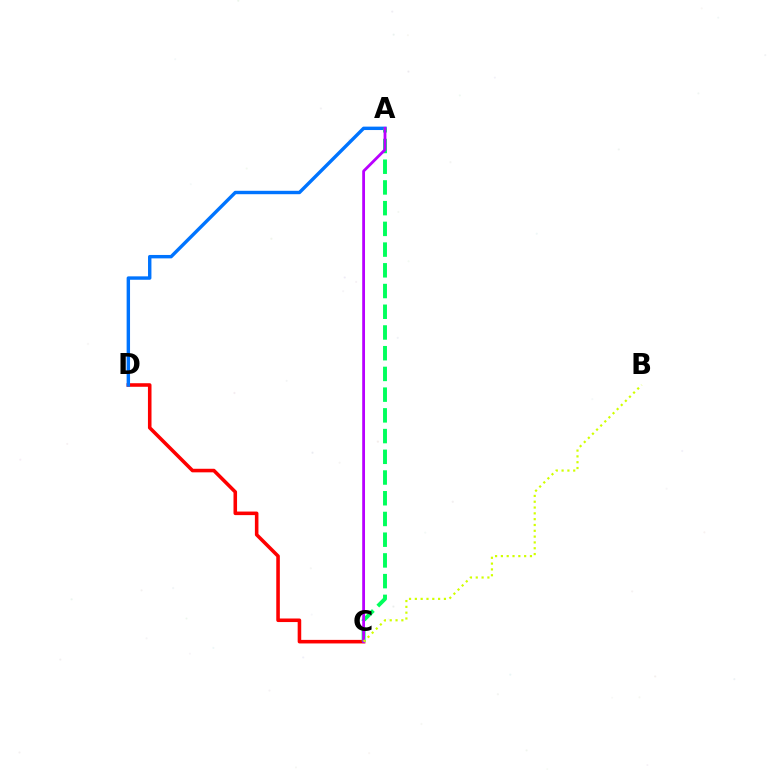{('C', 'D'): [{'color': '#ff0000', 'line_style': 'solid', 'thickness': 2.56}], ('A', 'D'): [{'color': '#0074ff', 'line_style': 'solid', 'thickness': 2.45}], ('A', 'C'): [{'color': '#00ff5c', 'line_style': 'dashed', 'thickness': 2.81}, {'color': '#b900ff', 'line_style': 'solid', 'thickness': 2.02}], ('B', 'C'): [{'color': '#d1ff00', 'line_style': 'dotted', 'thickness': 1.58}]}